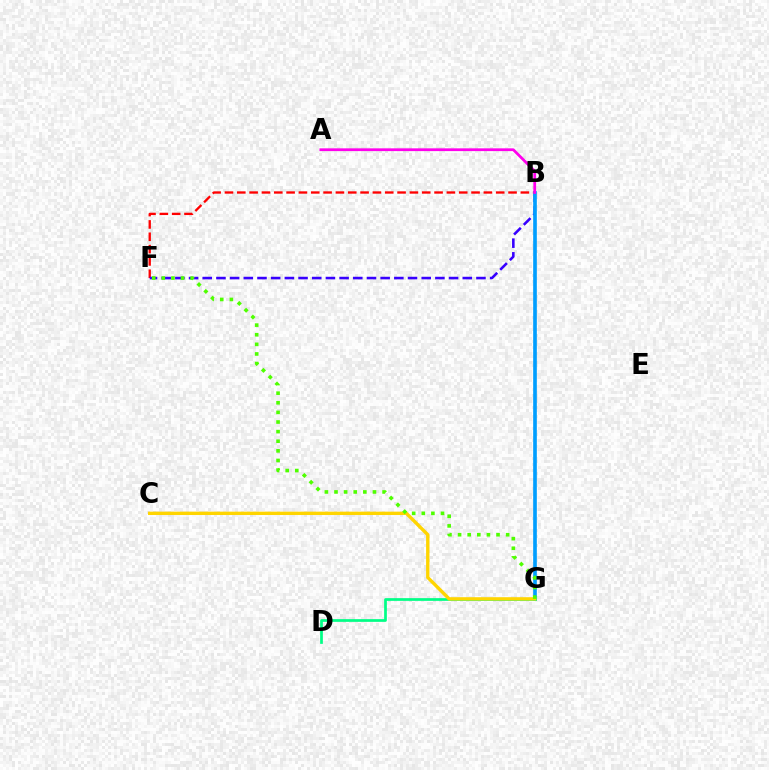{('B', 'F'): [{'color': '#ff0000', 'line_style': 'dashed', 'thickness': 1.67}, {'color': '#3700ff', 'line_style': 'dashed', 'thickness': 1.86}], ('B', 'G'): [{'color': '#009eff', 'line_style': 'solid', 'thickness': 2.63}], ('A', 'B'): [{'color': '#ff00ed', 'line_style': 'solid', 'thickness': 1.99}], ('D', 'G'): [{'color': '#00ff86', 'line_style': 'solid', 'thickness': 1.96}], ('C', 'G'): [{'color': '#ffd500', 'line_style': 'solid', 'thickness': 2.43}], ('F', 'G'): [{'color': '#4fff00', 'line_style': 'dotted', 'thickness': 2.61}]}